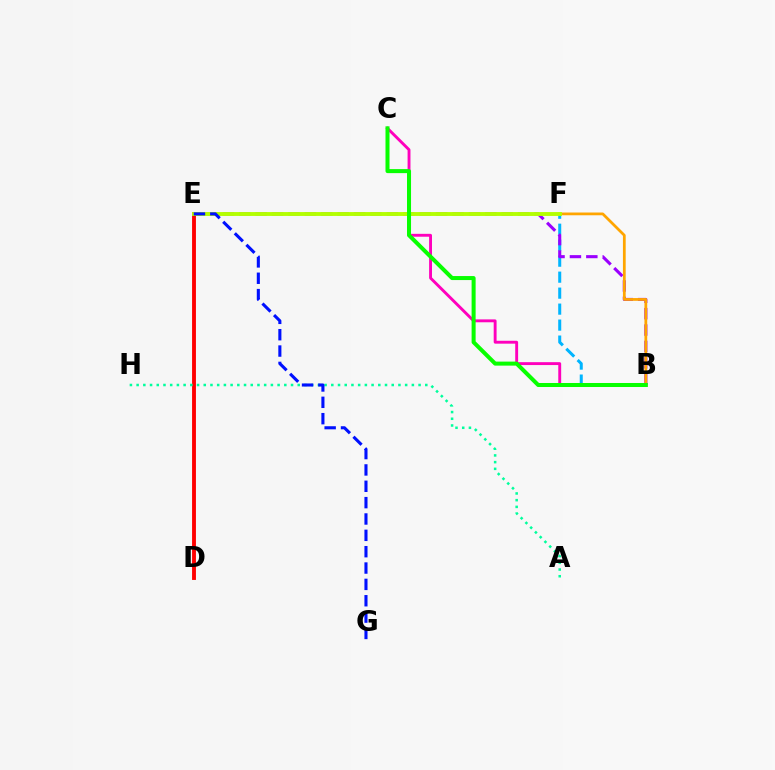{('D', 'E'): [{'color': '#ff0000', 'line_style': 'solid', 'thickness': 2.79}], ('B', 'C'): [{'color': '#ff00bd', 'line_style': 'solid', 'thickness': 2.08}, {'color': '#08ff00', 'line_style': 'solid', 'thickness': 2.89}], ('A', 'H'): [{'color': '#00ff9d', 'line_style': 'dotted', 'thickness': 1.82}], ('B', 'F'): [{'color': '#00b5ff', 'line_style': 'dashed', 'thickness': 2.17}, {'color': '#ffa500', 'line_style': 'solid', 'thickness': 1.98}], ('B', 'E'): [{'color': '#9b00ff', 'line_style': 'dashed', 'thickness': 2.23}], ('E', 'F'): [{'color': '#b3ff00', 'line_style': 'solid', 'thickness': 2.79}], ('E', 'G'): [{'color': '#0010ff', 'line_style': 'dashed', 'thickness': 2.22}]}